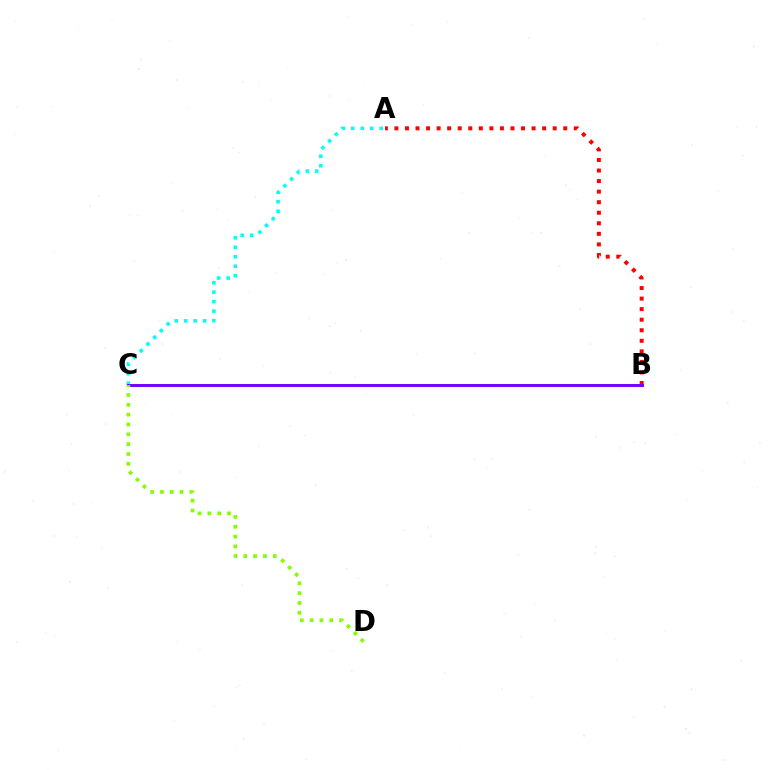{('A', 'C'): [{'color': '#00fff6', 'line_style': 'dotted', 'thickness': 2.57}], ('A', 'B'): [{'color': '#ff0000', 'line_style': 'dotted', 'thickness': 2.87}], ('B', 'C'): [{'color': '#7200ff', 'line_style': 'solid', 'thickness': 2.12}], ('C', 'D'): [{'color': '#84ff00', 'line_style': 'dotted', 'thickness': 2.67}]}